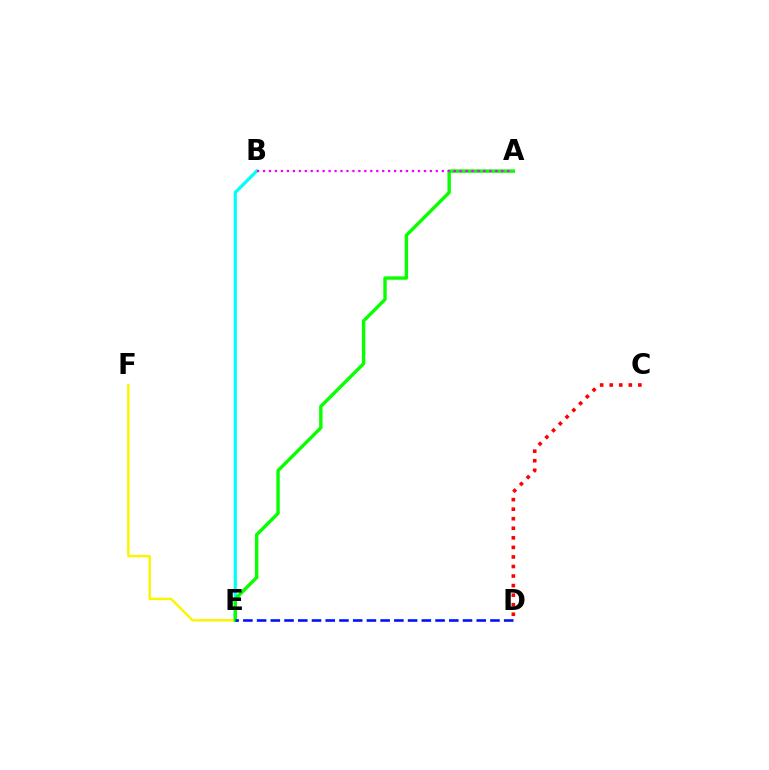{('B', 'E'): [{'color': '#00fff6', 'line_style': 'solid', 'thickness': 2.31}], ('E', 'F'): [{'color': '#fcf500', 'line_style': 'solid', 'thickness': 1.76}], ('A', 'E'): [{'color': '#08ff00', 'line_style': 'solid', 'thickness': 2.44}], ('C', 'D'): [{'color': '#ff0000', 'line_style': 'dotted', 'thickness': 2.6}], ('A', 'B'): [{'color': '#ee00ff', 'line_style': 'dotted', 'thickness': 1.62}], ('D', 'E'): [{'color': '#0010ff', 'line_style': 'dashed', 'thickness': 1.87}]}